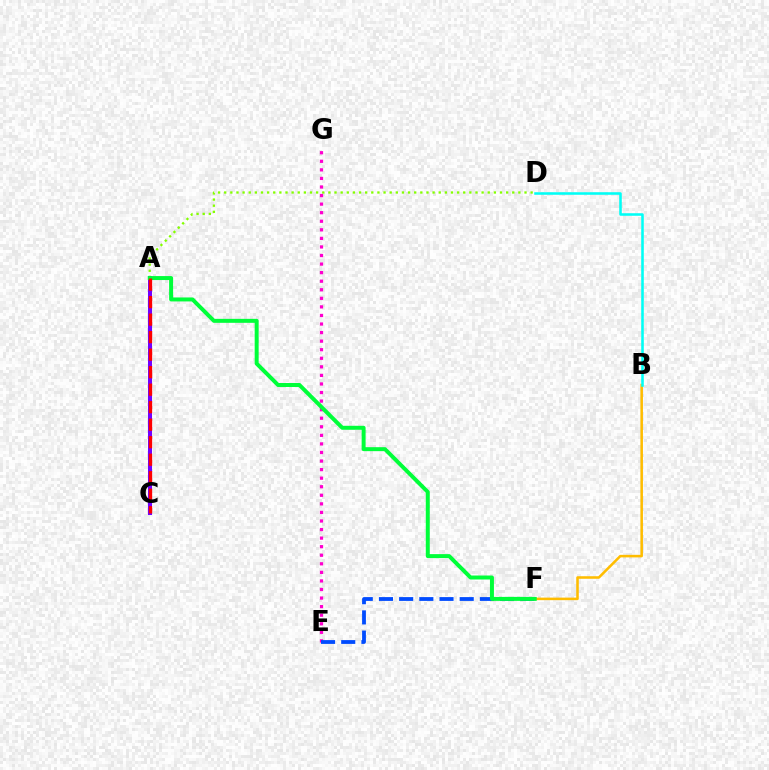{('A', 'D'): [{'color': '#84ff00', 'line_style': 'dotted', 'thickness': 1.67}], ('B', 'F'): [{'color': '#ffbd00', 'line_style': 'solid', 'thickness': 1.84}], ('B', 'D'): [{'color': '#00fff6', 'line_style': 'solid', 'thickness': 1.84}], ('A', 'C'): [{'color': '#7200ff', 'line_style': 'solid', 'thickness': 2.9}, {'color': '#ff0000', 'line_style': 'dashed', 'thickness': 2.38}], ('E', 'G'): [{'color': '#ff00cf', 'line_style': 'dotted', 'thickness': 2.33}], ('E', 'F'): [{'color': '#004bff', 'line_style': 'dashed', 'thickness': 2.74}], ('A', 'F'): [{'color': '#00ff39', 'line_style': 'solid', 'thickness': 2.86}]}